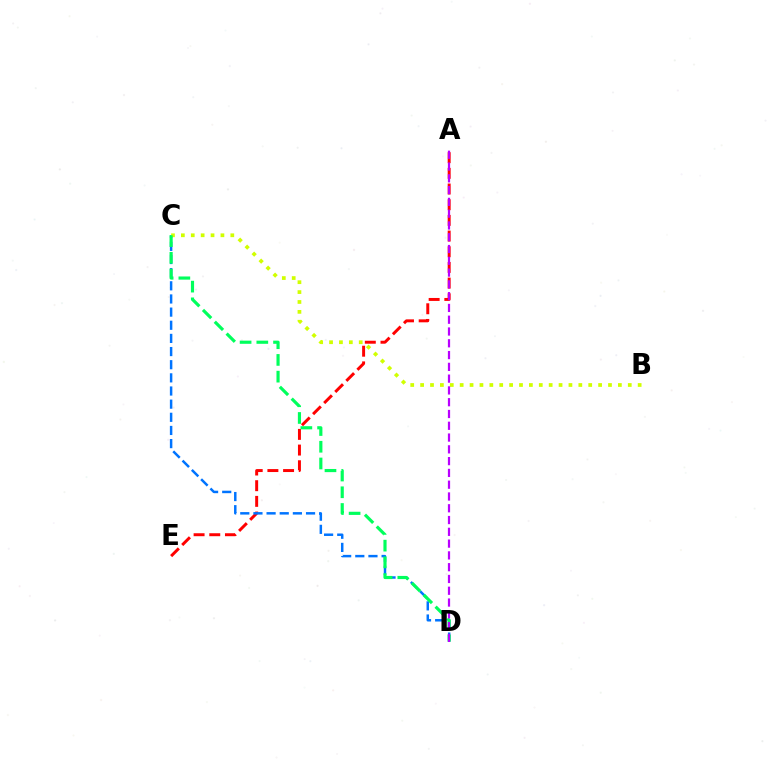{('A', 'E'): [{'color': '#ff0000', 'line_style': 'dashed', 'thickness': 2.13}], ('C', 'D'): [{'color': '#0074ff', 'line_style': 'dashed', 'thickness': 1.79}, {'color': '#00ff5c', 'line_style': 'dashed', 'thickness': 2.27}], ('B', 'C'): [{'color': '#d1ff00', 'line_style': 'dotted', 'thickness': 2.69}], ('A', 'D'): [{'color': '#b900ff', 'line_style': 'dashed', 'thickness': 1.6}]}